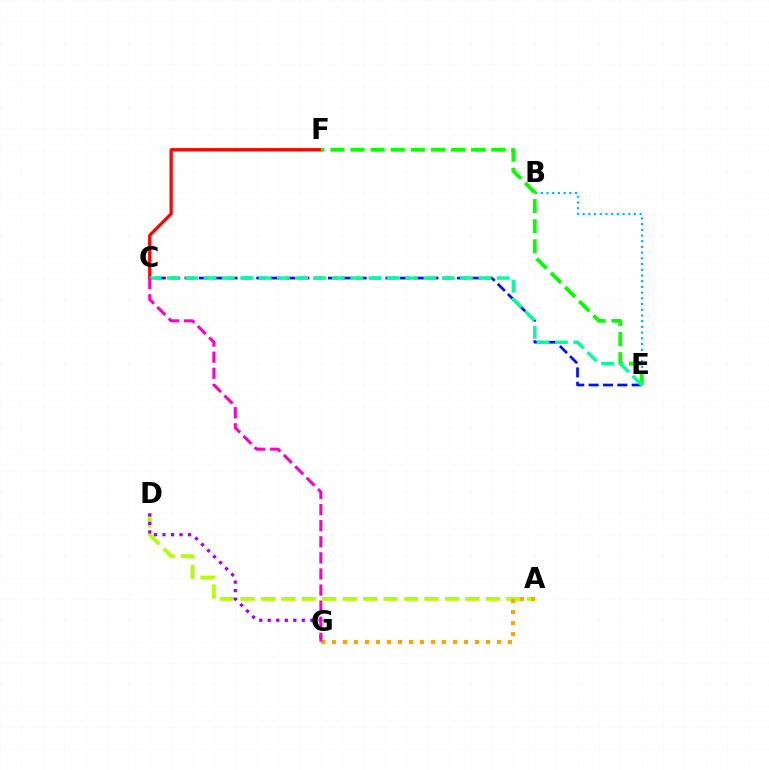{('A', 'D'): [{'color': '#b3ff00', 'line_style': 'dashed', 'thickness': 2.78}], ('B', 'E'): [{'color': '#00b5ff', 'line_style': 'dotted', 'thickness': 1.55}], ('C', 'F'): [{'color': '#ff0000', 'line_style': 'solid', 'thickness': 2.33}], ('C', 'E'): [{'color': '#0010ff', 'line_style': 'dashed', 'thickness': 1.95}, {'color': '#00ff9d', 'line_style': 'dashed', 'thickness': 2.49}], ('E', 'F'): [{'color': '#08ff00', 'line_style': 'dashed', 'thickness': 2.73}], ('D', 'G'): [{'color': '#9b00ff', 'line_style': 'dotted', 'thickness': 2.31}], ('A', 'G'): [{'color': '#ffa500', 'line_style': 'dotted', 'thickness': 2.99}], ('C', 'G'): [{'color': '#ff00bd', 'line_style': 'dashed', 'thickness': 2.19}]}